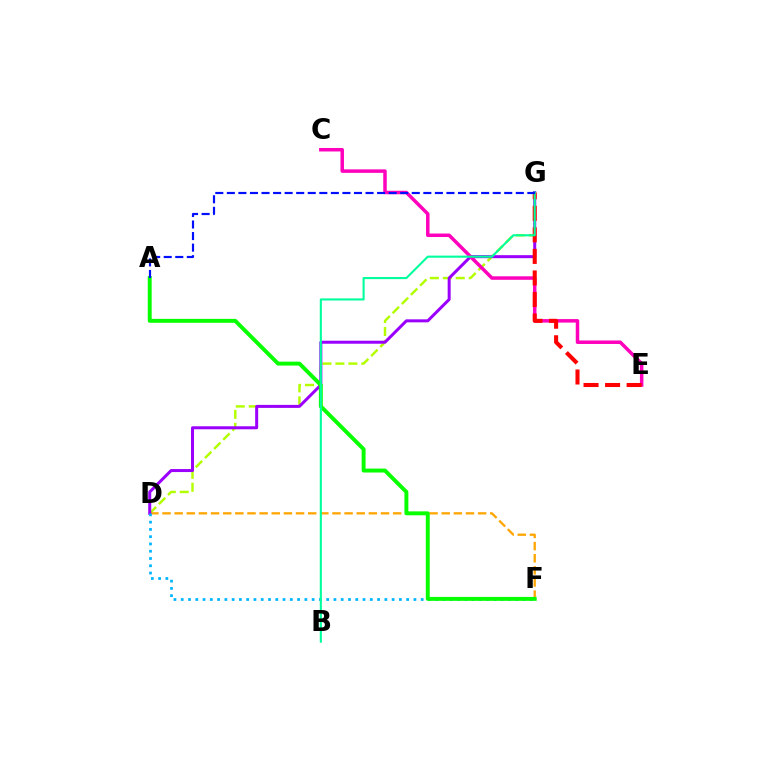{('D', 'G'): [{'color': '#b3ff00', 'line_style': 'dashed', 'thickness': 1.76}, {'color': '#9b00ff', 'line_style': 'solid', 'thickness': 2.16}], ('D', 'F'): [{'color': '#ffa500', 'line_style': 'dashed', 'thickness': 1.65}, {'color': '#00b5ff', 'line_style': 'dotted', 'thickness': 1.98}], ('C', 'E'): [{'color': '#ff00bd', 'line_style': 'solid', 'thickness': 2.51}], ('E', 'G'): [{'color': '#ff0000', 'line_style': 'dashed', 'thickness': 2.93}], ('A', 'F'): [{'color': '#08ff00', 'line_style': 'solid', 'thickness': 2.82}], ('B', 'G'): [{'color': '#00ff9d', 'line_style': 'solid', 'thickness': 1.52}], ('A', 'G'): [{'color': '#0010ff', 'line_style': 'dashed', 'thickness': 1.57}]}